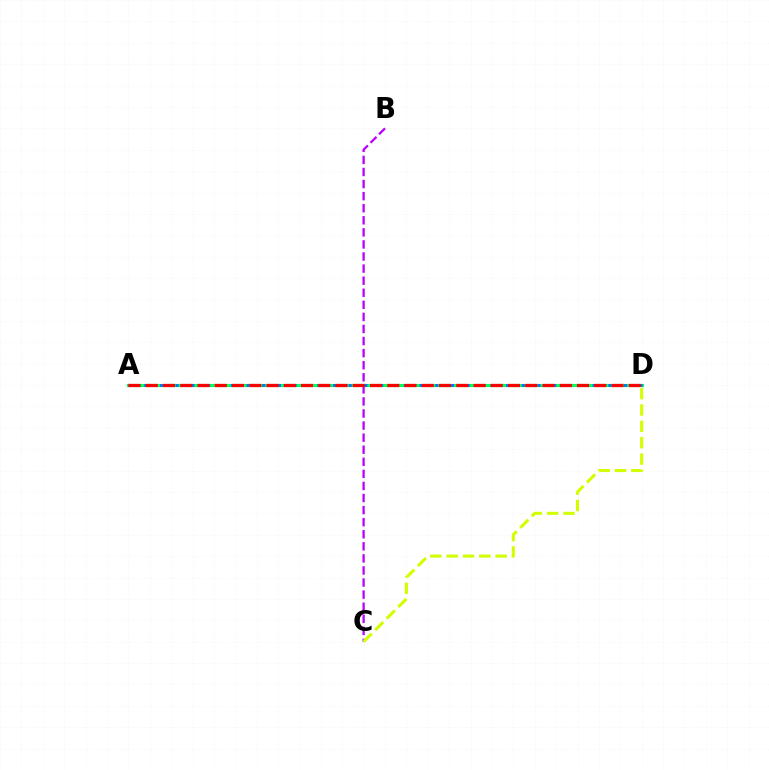{('A', 'D'): [{'color': '#00ff5c', 'line_style': 'solid', 'thickness': 2.24}, {'color': '#0074ff', 'line_style': 'dotted', 'thickness': 2.14}, {'color': '#ff0000', 'line_style': 'dashed', 'thickness': 2.34}], ('B', 'C'): [{'color': '#b900ff', 'line_style': 'dashed', 'thickness': 1.64}], ('C', 'D'): [{'color': '#d1ff00', 'line_style': 'dashed', 'thickness': 2.22}]}